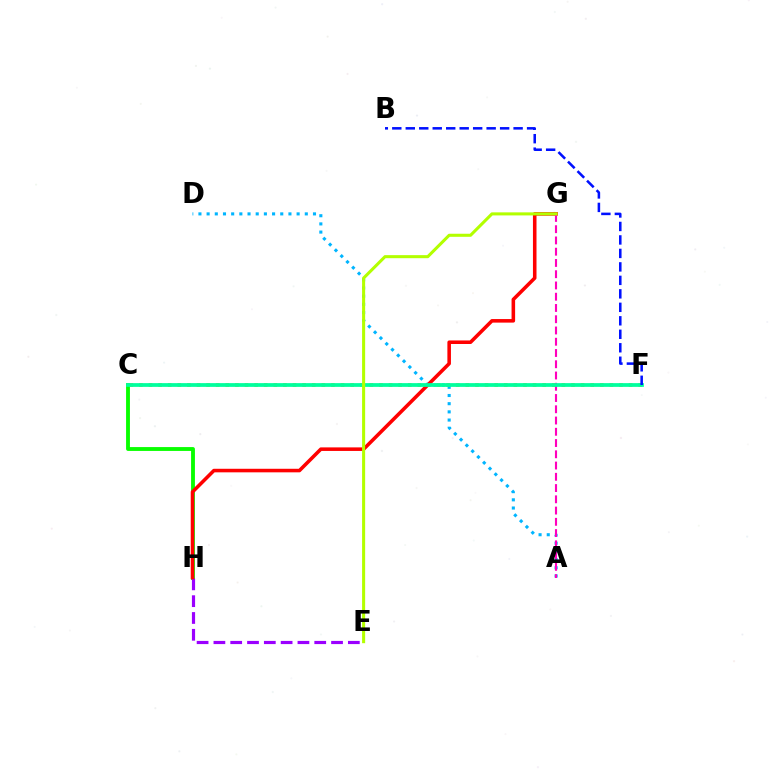{('A', 'D'): [{'color': '#00b5ff', 'line_style': 'dotted', 'thickness': 2.22}], ('C', 'H'): [{'color': '#08ff00', 'line_style': 'solid', 'thickness': 2.78}], ('E', 'H'): [{'color': '#9b00ff', 'line_style': 'dashed', 'thickness': 2.28}], ('C', 'F'): [{'color': '#ffa500', 'line_style': 'dotted', 'thickness': 2.61}, {'color': '#00ff9d', 'line_style': 'solid', 'thickness': 2.7}], ('G', 'H'): [{'color': '#ff0000', 'line_style': 'solid', 'thickness': 2.56}], ('A', 'G'): [{'color': '#ff00bd', 'line_style': 'dashed', 'thickness': 1.53}], ('B', 'F'): [{'color': '#0010ff', 'line_style': 'dashed', 'thickness': 1.83}], ('E', 'G'): [{'color': '#b3ff00', 'line_style': 'solid', 'thickness': 2.2}]}